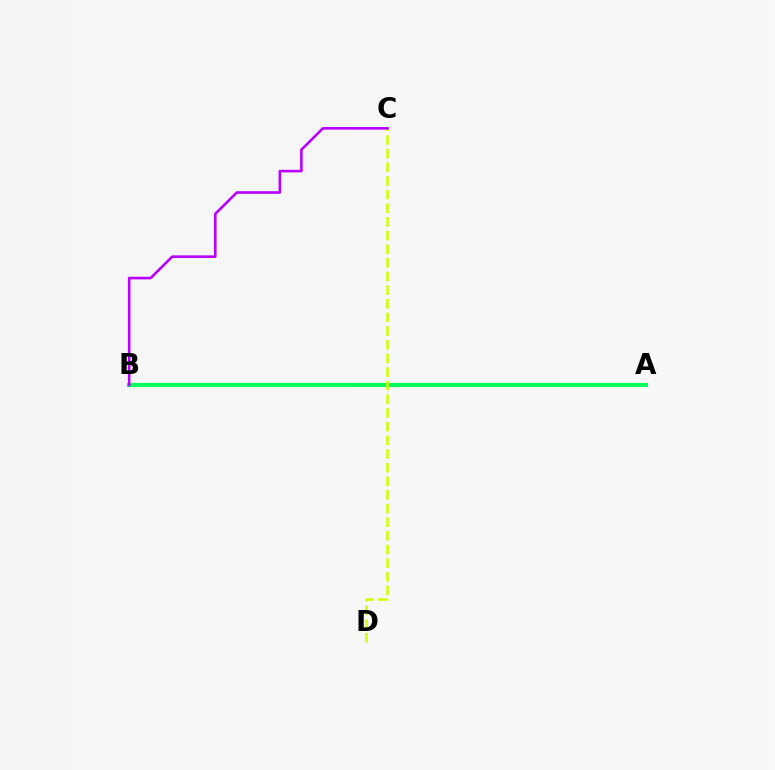{('A', 'B'): [{'color': '#ff0000', 'line_style': 'dotted', 'thickness': 1.63}, {'color': '#0074ff', 'line_style': 'dotted', 'thickness': 1.81}, {'color': '#00ff5c', 'line_style': 'solid', 'thickness': 2.98}], ('C', 'D'): [{'color': '#d1ff00', 'line_style': 'dashed', 'thickness': 1.85}], ('B', 'C'): [{'color': '#b900ff', 'line_style': 'solid', 'thickness': 1.88}]}